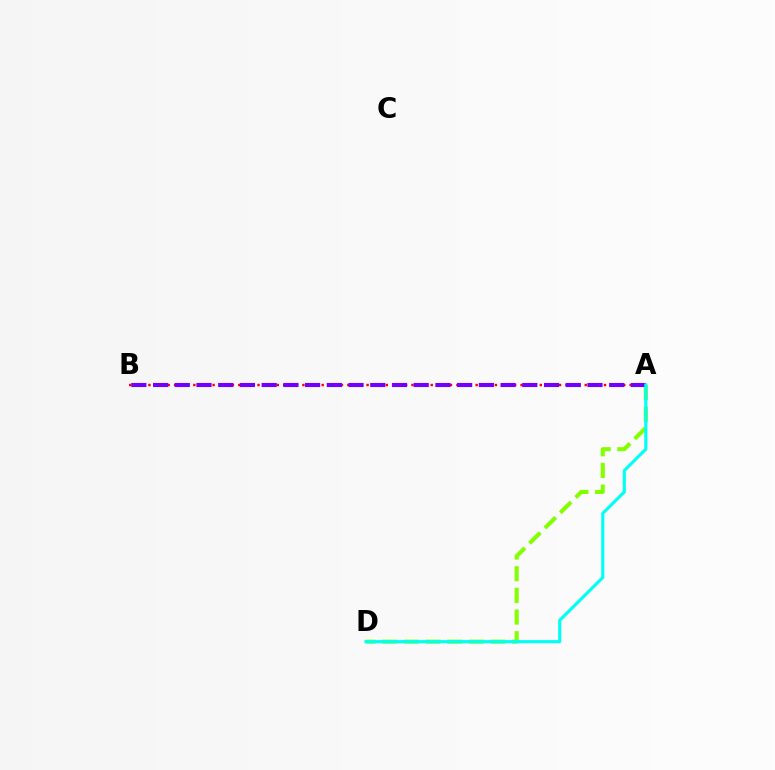{('A', 'D'): [{'color': '#84ff00', 'line_style': 'dashed', 'thickness': 2.94}, {'color': '#00fff6', 'line_style': 'solid', 'thickness': 2.26}], ('A', 'B'): [{'color': '#ff0000', 'line_style': 'dotted', 'thickness': 1.74}, {'color': '#7200ff', 'line_style': 'dashed', 'thickness': 2.95}]}